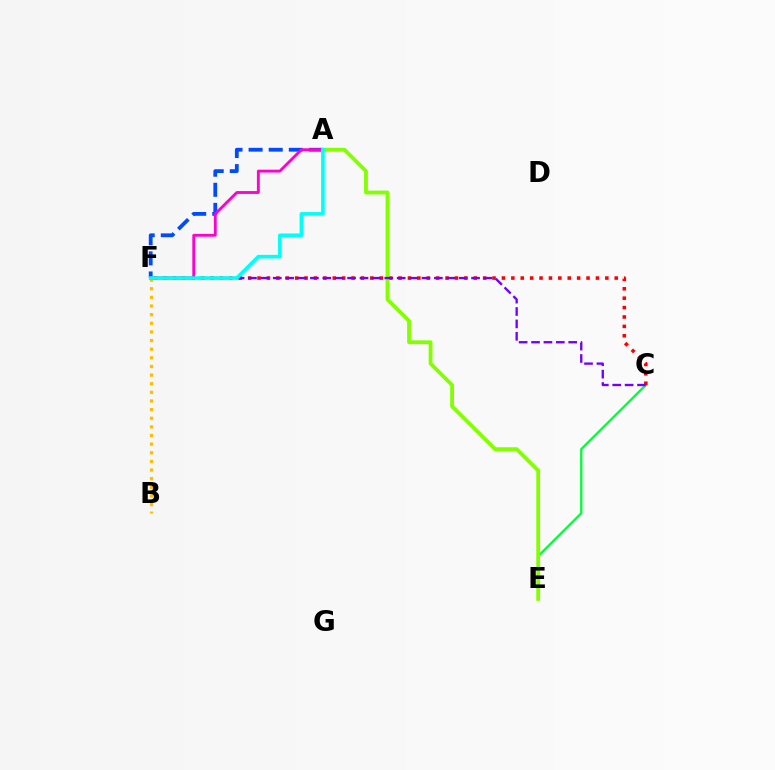{('B', 'F'): [{'color': '#ffbd00', 'line_style': 'dotted', 'thickness': 2.35}], ('A', 'F'): [{'color': '#004bff', 'line_style': 'dashed', 'thickness': 2.73}, {'color': '#ff00cf', 'line_style': 'solid', 'thickness': 2.06}, {'color': '#00fff6', 'line_style': 'solid', 'thickness': 2.6}], ('C', 'E'): [{'color': '#00ff39', 'line_style': 'solid', 'thickness': 1.66}], ('C', 'F'): [{'color': '#ff0000', 'line_style': 'dotted', 'thickness': 2.55}, {'color': '#7200ff', 'line_style': 'dashed', 'thickness': 1.68}], ('A', 'E'): [{'color': '#84ff00', 'line_style': 'solid', 'thickness': 2.74}]}